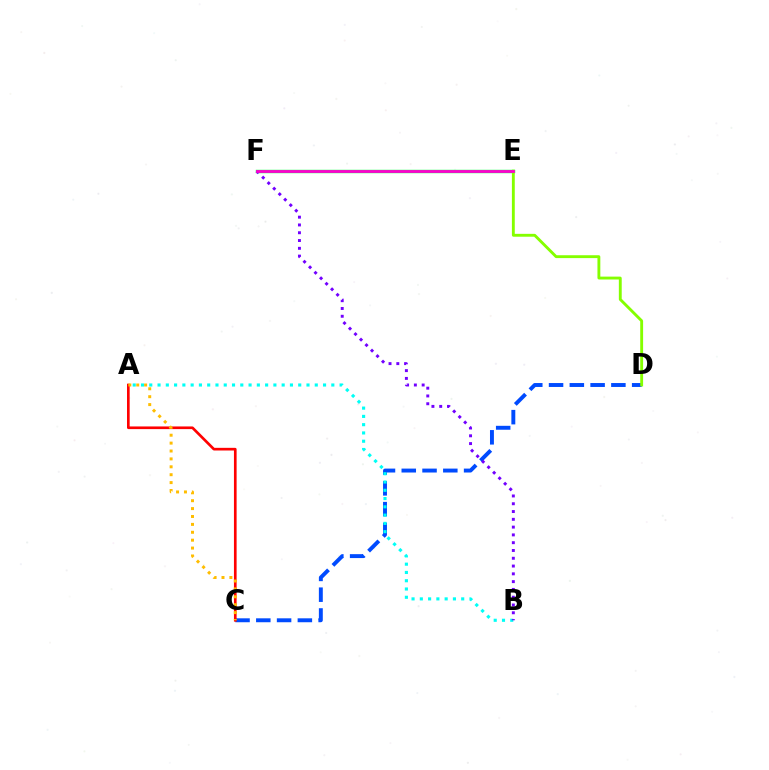{('C', 'D'): [{'color': '#004bff', 'line_style': 'dashed', 'thickness': 2.82}], ('A', 'C'): [{'color': '#ff0000', 'line_style': 'solid', 'thickness': 1.92}, {'color': '#ffbd00', 'line_style': 'dotted', 'thickness': 2.15}], ('E', 'F'): [{'color': '#00ff39', 'line_style': 'solid', 'thickness': 2.44}, {'color': '#ff00cf', 'line_style': 'solid', 'thickness': 2.01}], ('D', 'E'): [{'color': '#84ff00', 'line_style': 'solid', 'thickness': 2.07}], ('A', 'B'): [{'color': '#00fff6', 'line_style': 'dotted', 'thickness': 2.25}], ('B', 'F'): [{'color': '#7200ff', 'line_style': 'dotted', 'thickness': 2.12}]}